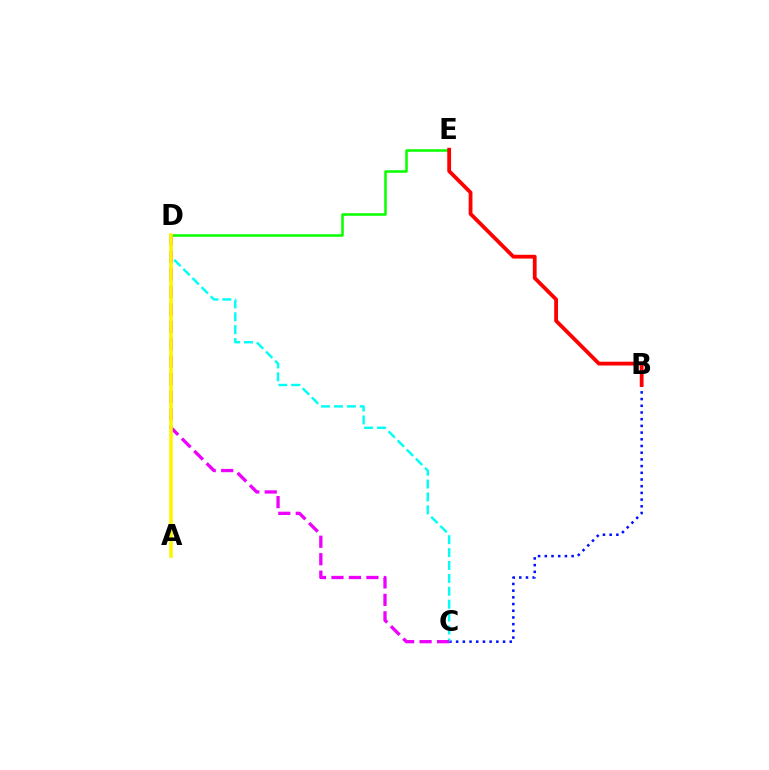{('D', 'E'): [{'color': '#08ff00', 'line_style': 'solid', 'thickness': 1.82}], ('B', 'C'): [{'color': '#0010ff', 'line_style': 'dotted', 'thickness': 1.82}], ('B', 'E'): [{'color': '#ff0000', 'line_style': 'solid', 'thickness': 2.73}], ('C', 'D'): [{'color': '#00fff6', 'line_style': 'dashed', 'thickness': 1.75}, {'color': '#ee00ff', 'line_style': 'dashed', 'thickness': 2.37}], ('A', 'D'): [{'color': '#fcf500', 'line_style': 'solid', 'thickness': 2.58}]}